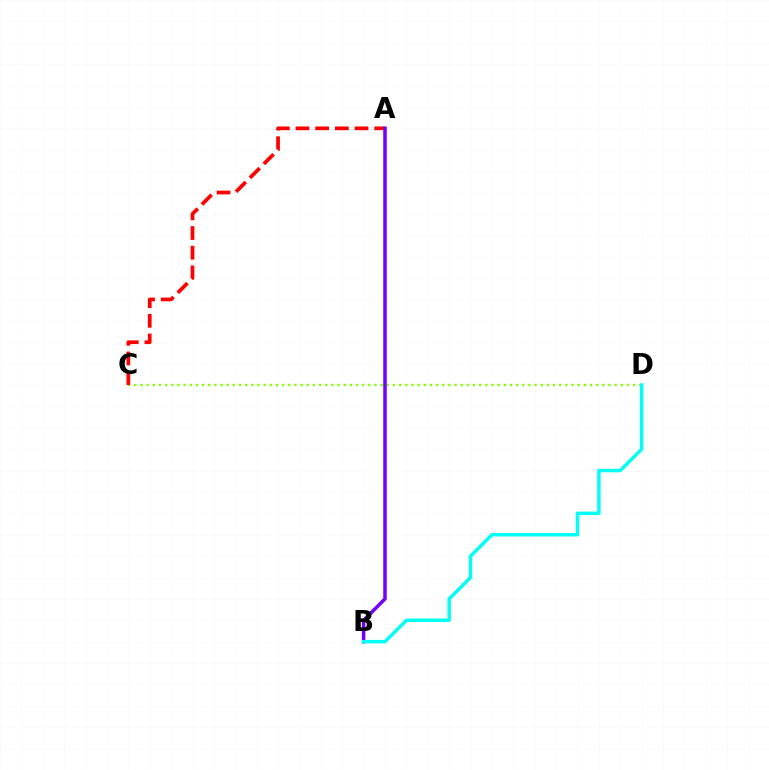{('C', 'D'): [{'color': '#84ff00', 'line_style': 'dotted', 'thickness': 1.67}], ('A', 'C'): [{'color': '#ff0000', 'line_style': 'dashed', 'thickness': 2.67}], ('A', 'B'): [{'color': '#7200ff', 'line_style': 'solid', 'thickness': 2.53}], ('B', 'D'): [{'color': '#00fff6', 'line_style': 'solid', 'thickness': 2.49}]}